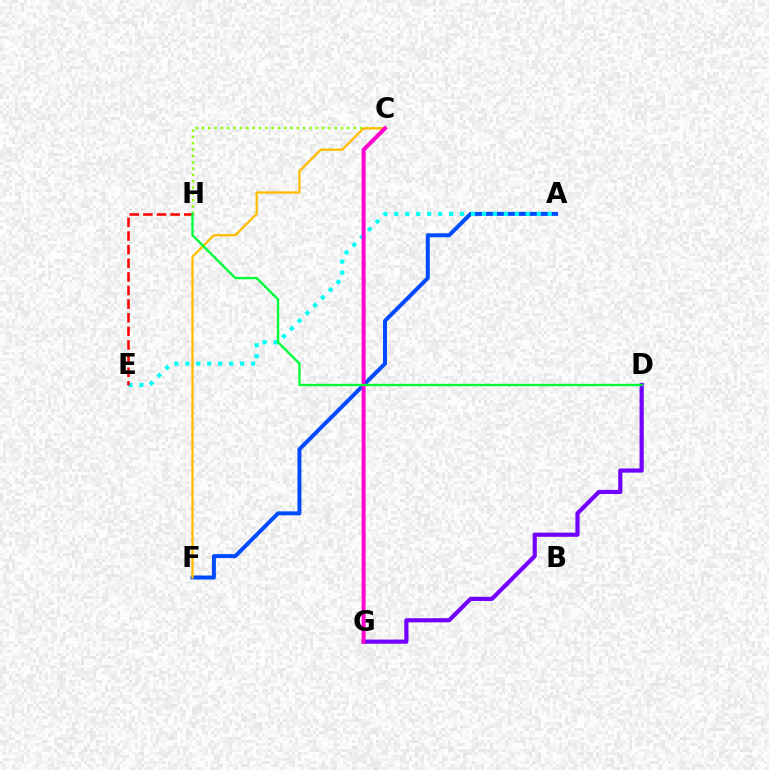{('A', 'F'): [{'color': '#004bff', 'line_style': 'solid', 'thickness': 2.86}], ('A', 'E'): [{'color': '#00fff6', 'line_style': 'dotted', 'thickness': 2.98}], ('C', 'H'): [{'color': '#84ff00', 'line_style': 'dotted', 'thickness': 1.72}], ('D', 'G'): [{'color': '#7200ff', 'line_style': 'solid', 'thickness': 2.99}], ('E', 'H'): [{'color': '#ff0000', 'line_style': 'dashed', 'thickness': 1.85}], ('C', 'F'): [{'color': '#ffbd00', 'line_style': 'solid', 'thickness': 1.66}], ('C', 'G'): [{'color': '#ff00cf', 'line_style': 'solid', 'thickness': 2.85}], ('D', 'H'): [{'color': '#00ff39', 'line_style': 'solid', 'thickness': 1.68}]}